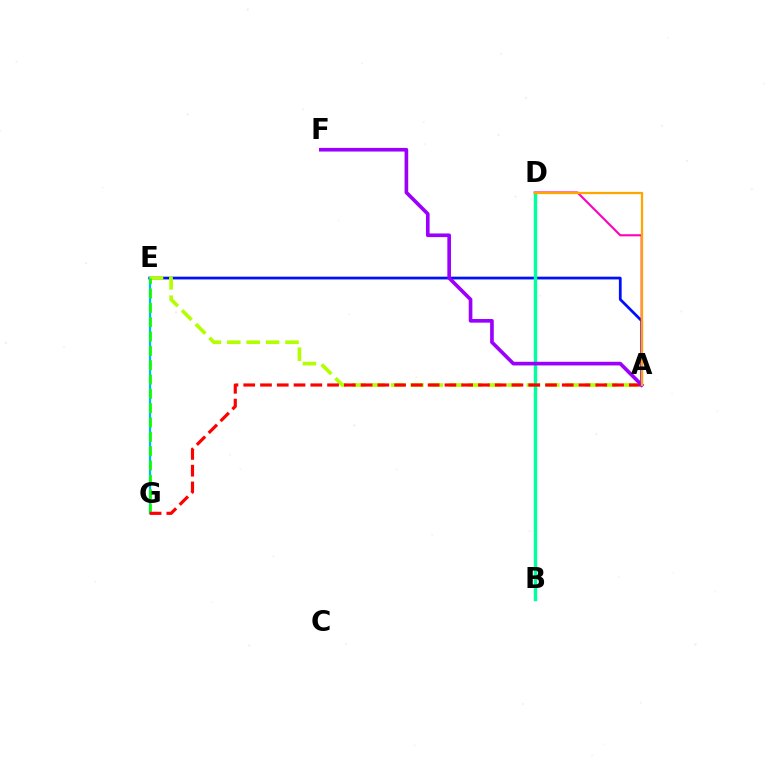{('A', 'E'): [{'color': '#0010ff', 'line_style': 'solid', 'thickness': 1.98}, {'color': '#b3ff00', 'line_style': 'dashed', 'thickness': 2.64}], ('A', 'D'): [{'color': '#ff00bd', 'line_style': 'solid', 'thickness': 1.52}, {'color': '#ffa500', 'line_style': 'solid', 'thickness': 1.63}], ('E', 'G'): [{'color': '#00b5ff', 'line_style': 'solid', 'thickness': 1.62}, {'color': '#08ff00', 'line_style': 'dashed', 'thickness': 1.95}], ('B', 'D'): [{'color': '#00ff9d', 'line_style': 'solid', 'thickness': 2.46}], ('A', 'G'): [{'color': '#ff0000', 'line_style': 'dashed', 'thickness': 2.28}], ('A', 'F'): [{'color': '#9b00ff', 'line_style': 'solid', 'thickness': 2.62}]}